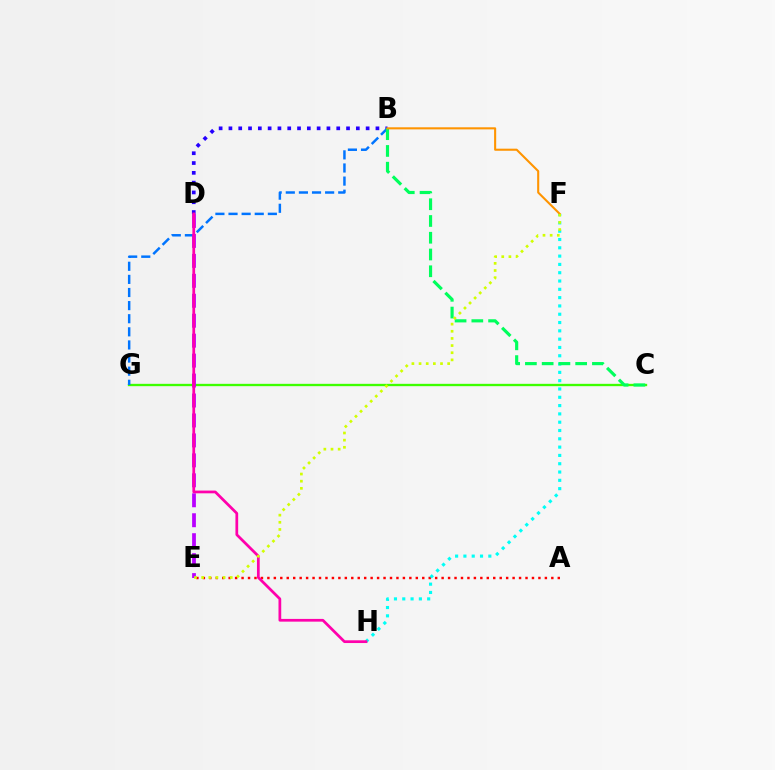{('B', 'D'): [{'color': '#2500ff', 'line_style': 'dotted', 'thickness': 2.66}], ('C', 'G'): [{'color': '#3dff00', 'line_style': 'solid', 'thickness': 1.68}], ('A', 'E'): [{'color': '#ff0000', 'line_style': 'dotted', 'thickness': 1.75}], ('B', 'G'): [{'color': '#0074ff', 'line_style': 'dashed', 'thickness': 1.78}], ('F', 'H'): [{'color': '#00fff6', 'line_style': 'dotted', 'thickness': 2.26}], ('B', 'C'): [{'color': '#00ff5c', 'line_style': 'dashed', 'thickness': 2.28}], ('D', 'E'): [{'color': '#b900ff', 'line_style': 'dashed', 'thickness': 2.71}], ('D', 'H'): [{'color': '#ff00ac', 'line_style': 'solid', 'thickness': 1.97}], ('B', 'F'): [{'color': '#ff9400', 'line_style': 'solid', 'thickness': 1.5}], ('E', 'F'): [{'color': '#d1ff00', 'line_style': 'dotted', 'thickness': 1.94}]}